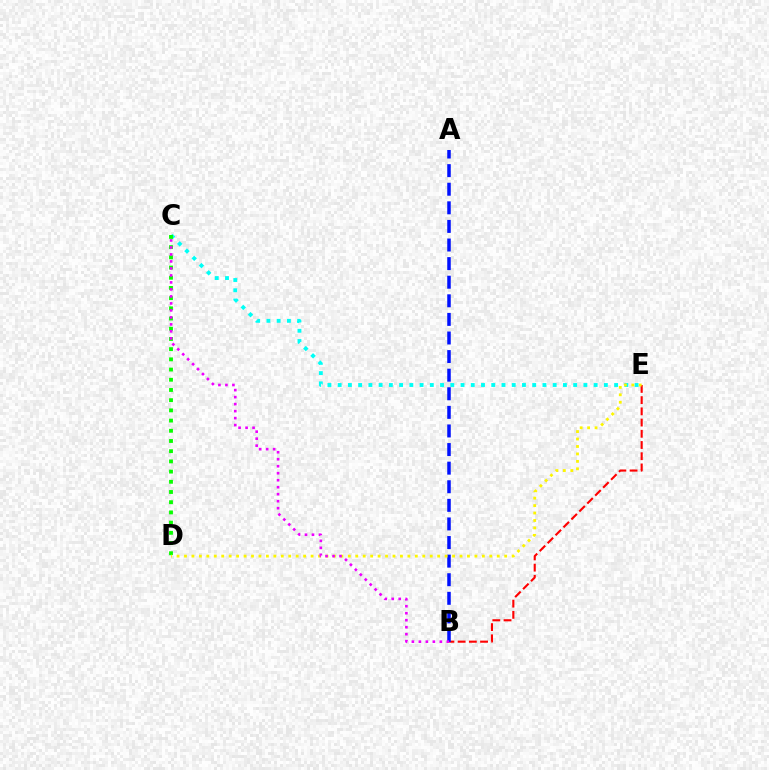{('B', 'E'): [{'color': '#ff0000', 'line_style': 'dashed', 'thickness': 1.52}], ('C', 'E'): [{'color': '#00fff6', 'line_style': 'dotted', 'thickness': 2.78}], ('A', 'B'): [{'color': '#0010ff', 'line_style': 'dashed', 'thickness': 2.53}], ('C', 'D'): [{'color': '#08ff00', 'line_style': 'dotted', 'thickness': 2.77}], ('D', 'E'): [{'color': '#fcf500', 'line_style': 'dotted', 'thickness': 2.02}], ('B', 'C'): [{'color': '#ee00ff', 'line_style': 'dotted', 'thickness': 1.9}]}